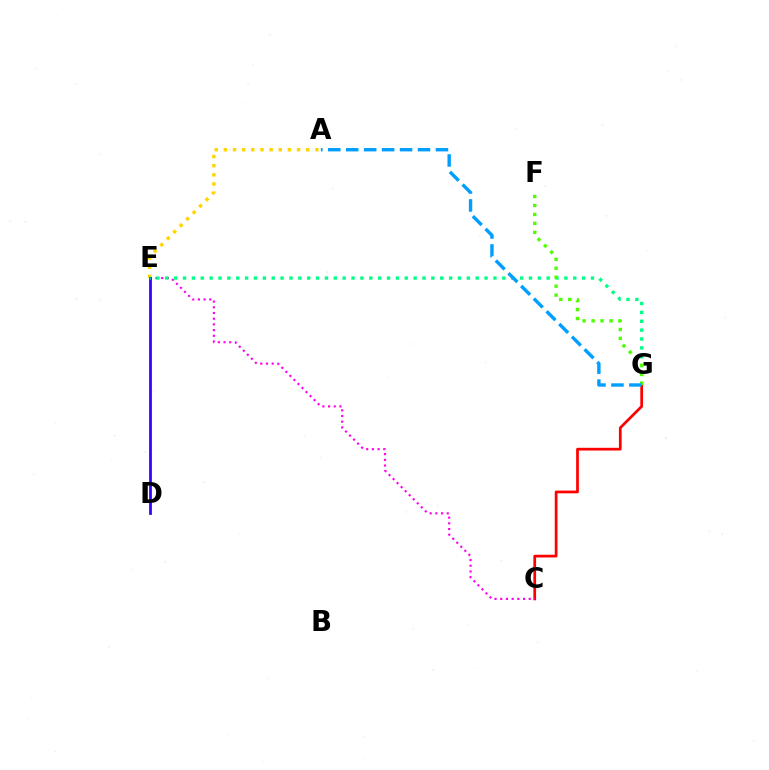{('C', 'G'): [{'color': '#ff0000', 'line_style': 'solid', 'thickness': 1.96}], ('A', 'E'): [{'color': '#ffd500', 'line_style': 'dotted', 'thickness': 2.49}], ('C', 'E'): [{'color': '#ff00ed', 'line_style': 'dotted', 'thickness': 1.55}], ('D', 'E'): [{'color': '#3700ff', 'line_style': 'solid', 'thickness': 1.99}], ('E', 'G'): [{'color': '#00ff86', 'line_style': 'dotted', 'thickness': 2.41}], ('F', 'G'): [{'color': '#4fff00', 'line_style': 'dotted', 'thickness': 2.43}], ('A', 'G'): [{'color': '#009eff', 'line_style': 'dashed', 'thickness': 2.44}]}